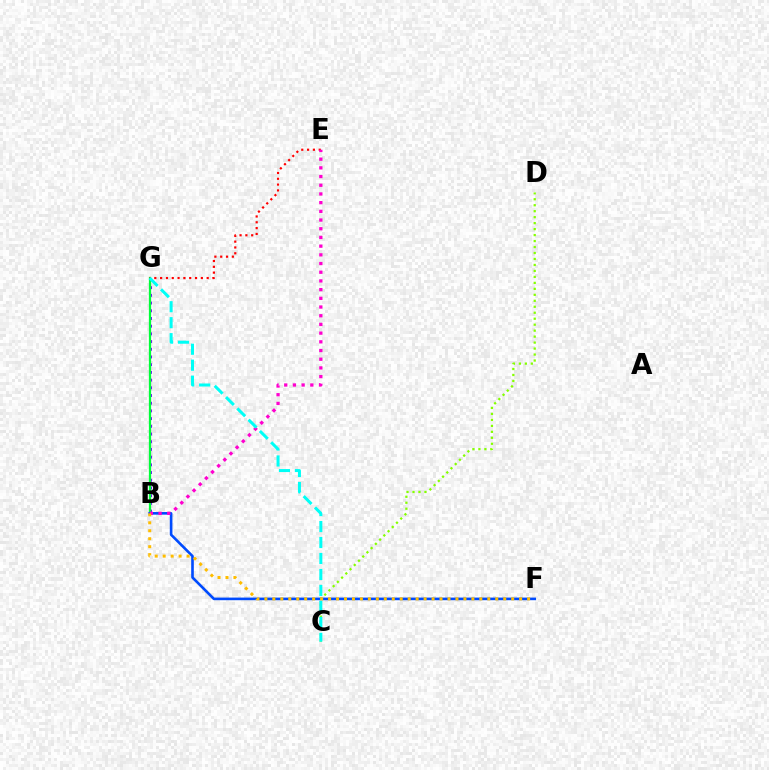{('B', 'G'): [{'color': '#7200ff', 'line_style': 'dotted', 'thickness': 2.09}, {'color': '#00ff39', 'line_style': 'solid', 'thickness': 1.62}], ('C', 'D'): [{'color': '#84ff00', 'line_style': 'dotted', 'thickness': 1.62}], ('E', 'G'): [{'color': '#ff0000', 'line_style': 'dotted', 'thickness': 1.58}], ('B', 'F'): [{'color': '#004bff', 'line_style': 'solid', 'thickness': 1.89}, {'color': '#ffbd00', 'line_style': 'dotted', 'thickness': 2.16}], ('B', 'E'): [{'color': '#ff00cf', 'line_style': 'dotted', 'thickness': 2.36}], ('C', 'G'): [{'color': '#00fff6', 'line_style': 'dashed', 'thickness': 2.17}]}